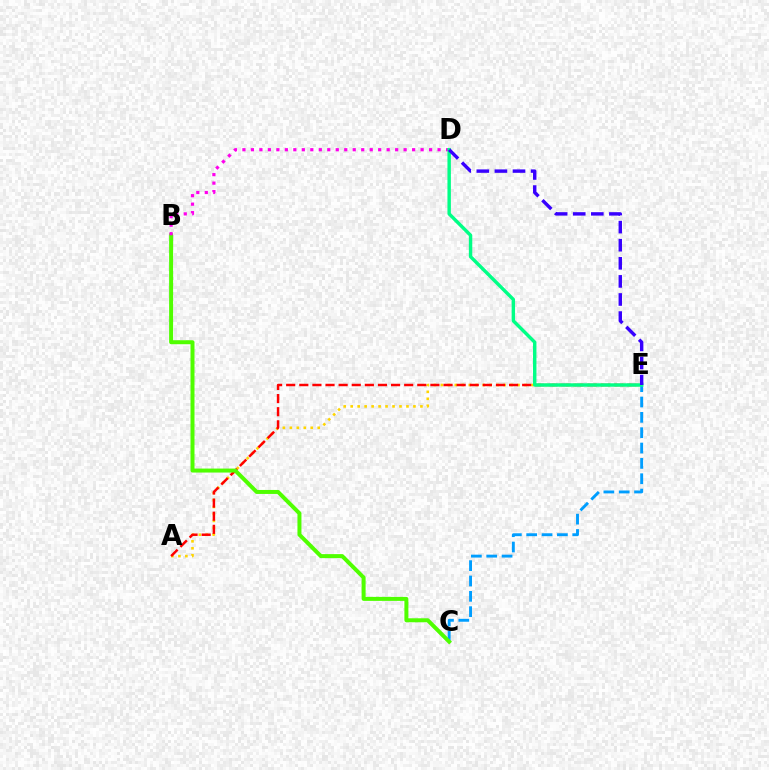{('A', 'E'): [{'color': '#ffd500', 'line_style': 'dotted', 'thickness': 1.89}, {'color': '#ff0000', 'line_style': 'dashed', 'thickness': 1.78}], ('C', 'E'): [{'color': '#009eff', 'line_style': 'dashed', 'thickness': 2.08}], ('B', 'C'): [{'color': '#4fff00', 'line_style': 'solid', 'thickness': 2.87}], ('B', 'D'): [{'color': '#ff00ed', 'line_style': 'dotted', 'thickness': 2.31}], ('D', 'E'): [{'color': '#00ff86', 'line_style': 'solid', 'thickness': 2.47}, {'color': '#3700ff', 'line_style': 'dashed', 'thickness': 2.46}]}